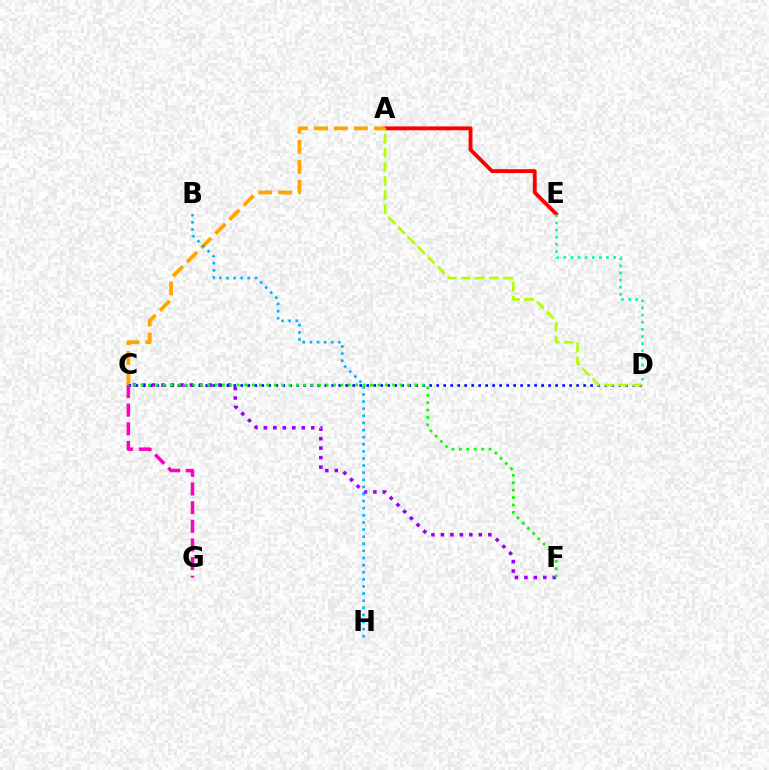{('C', 'F'): [{'color': '#9b00ff', 'line_style': 'dotted', 'thickness': 2.57}, {'color': '#08ff00', 'line_style': 'dotted', 'thickness': 2.01}], ('A', 'E'): [{'color': '#ff0000', 'line_style': 'solid', 'thickness': 2.77}], ('A', 'C'): [{'color': '#ffa500', 'line_style': 'dashed', 'thickness': 2.71}], ('C', 'D'): [{'color': '#0010ff', 'line_style': 'dotted', 'thickness': 1.9}], ('D', 'E'): [{'color': '#00ff9d', 'line_style': 'dotted', 'thickness': 1.94}], ('B', 'H'): [{'color': '#00b5ff', 'line_style': 'dotted', 'thickness': 1.93}], ('C', 'G'): [{'color': '#ff00bd', 'line_style': 'dashed', 'thickness': 2.53}], ('A', 'D'): [{'color': '#b3ff00', 'line_style': 'dashed', 'thickness': 1.91}]}